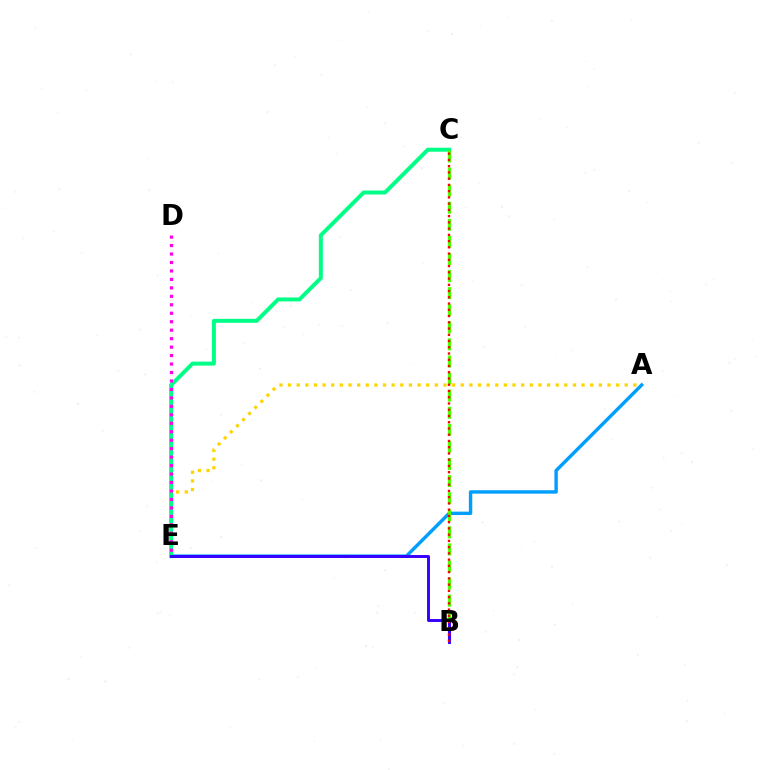{('A', 'E'): [{'color': '#009eff', 'line_style': 'solid', 'thickness': 2.46}, {'color': '#ffd500', 'line_style': 'dotted', 'thickness': 2.35}], ('C', 'E'): [{'color': '#00ff86', 'line_style': 'solid', 'thickness': 2.86}], ('D', 'E'): [{'color': '#ff00ed', 'line_style': 'dotted', 'thickness': 2.3}], ('B', 'C'): [{'color': '#4fff00', 'line_style': 'dashed', 'thickness': 2.32}, {'color': '#ff0000', 'line_style': 'dotted', 'thickness': 1.7}], ('B', 'E'): [{'color': '#3700ff', 'line_style': 'solid', 'thickness': 2.12}]}